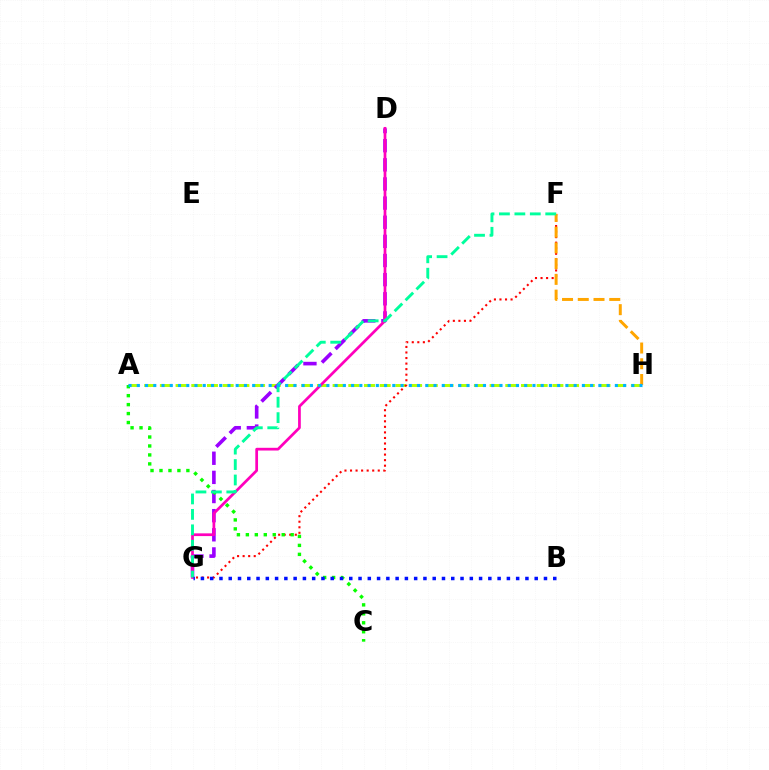{('A', 'H'): [{'color': '#b3ff00', 'line_style': 'dashed', 'thickness': 2.13}, {'color': '#00b5ff', 'line_style': 'dotted', 'thickness': 2.24}], ('F', 'G'): [{'color': '#ff0000', 'line_style': 'dotted', 'thickness': 1.51}, {'color': '#00ff9d', 'line_style': 'dashed', 'thickness': 2.1}], ('D', 'G'): [{'color': '#9b00ff', 'line_style': 'dashed', 'thickness': 2.6}, {'color': '#ff00bd', 'line_style': 'solid', 'thickness': 1.97}], ('F', 'H'): [{'color': '#ffa500', 'line_style': 'dashed', 'thickness': 2.14}], ('A', 'C'): [{'color': '#08ff00', 'line_style': 'dotted', 'thickness': 2.44}], ('B', 'G'): [{'color': '#0010ff', 'line_style': 'dotted', 'thickness': 2.52}]}